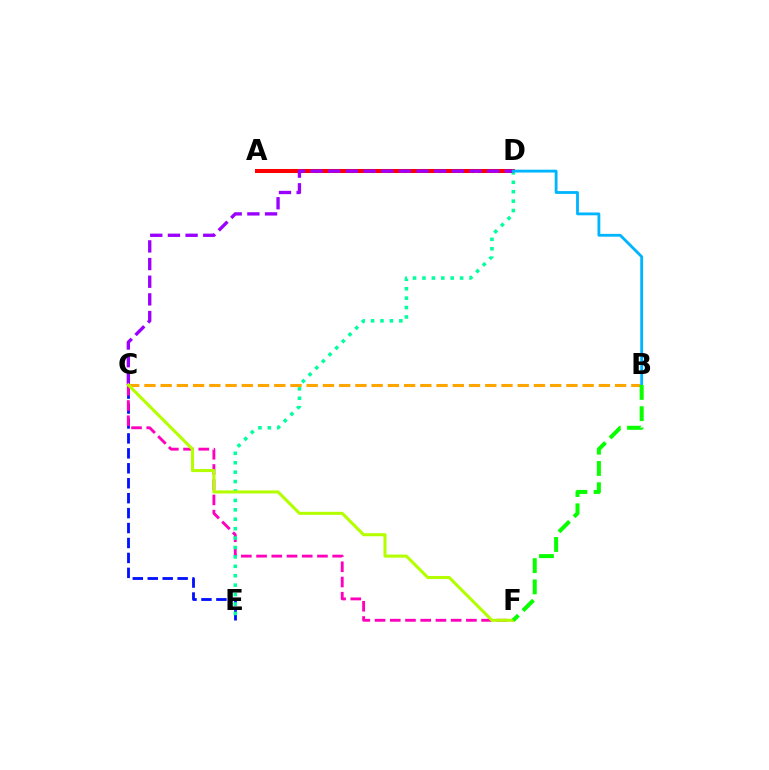{('C', 'E'): [{'color': '#0010ff', 'line_style': 'dashed', 'thickness': 2.03}], ('C', 'F'): [{'color': '#ff00bd', 'line_style': 'dashed', 'thickness': 2.07}, {'color': '#b3ff00', 'line_style': 'solid', 'thickness': 2.2}], ('A', 'D'): [{'color': '#ff0000', 'line_style': 'solid', 'thickness': 2.9}], ('D', 'E'): [{'color': '#00ff9d', 'line_style': 'dotted', 'thickness': 2.56}], ('C', 'D'): [{'color': '#9b00ff', 'line_style': 'dashed', 'thickness': 2.4}], ('B', 'C'): [{'color': '#ffa500', 'line_style': 'dashed', 'thickness': 2.2}], ('B', 'D'): [{'color': '#00b5ff', 'line_style': 'solid', 'thickness': 2.03}], ('B', 'F'): [{'color': '#08ff00', 'line_style': 'dashed', 'thickness': 2.89}]}